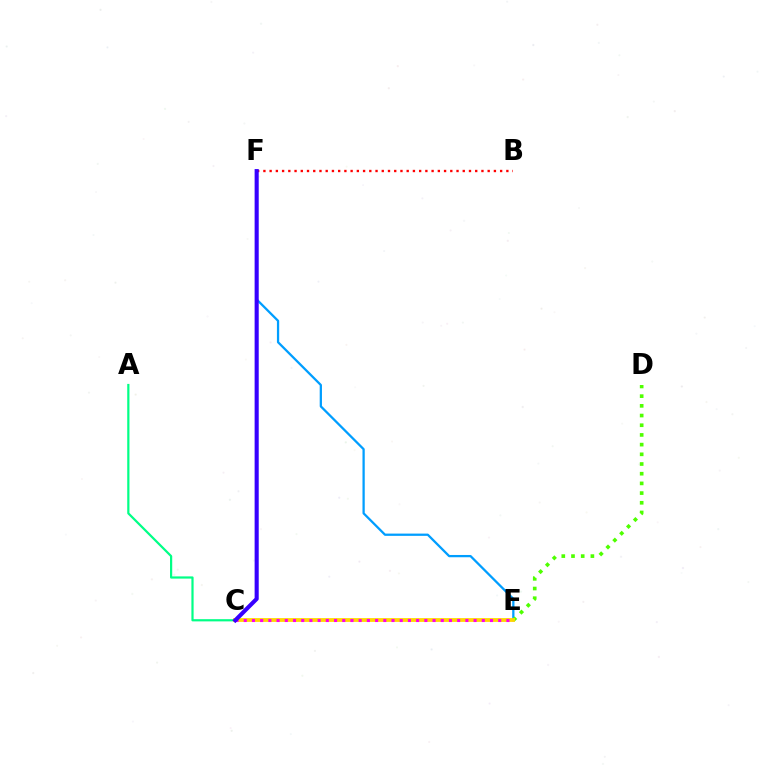{('E', 'F'): [{'color': '#009eff', 'line_style': 'solid', 'thickness': 1.63}], ('D', 'E'): [{'color': '#4fff00', 'line_style': 'dotted', 'thickness': 2.63}], ('A', 'C'): [{'color': '#00ff86', 'line_style': 'solid', 'thickness': 1.59}], ('C', 'E'): [{'color': '#ffd500', 'line_style': 'solid', 'thickness': 2.73}, {'color': '#ff00ed', 'line_style': 'dotted', 'thickness': 2.23}], ('B', 'F'): [{'color': '#ff0000', 'line_style': 'dotted', 'thickness': 1.69}], ('C', 'F'): [{'color': '#3700ff', 'line_style': 'solid', 'thickness': 2.95}]}